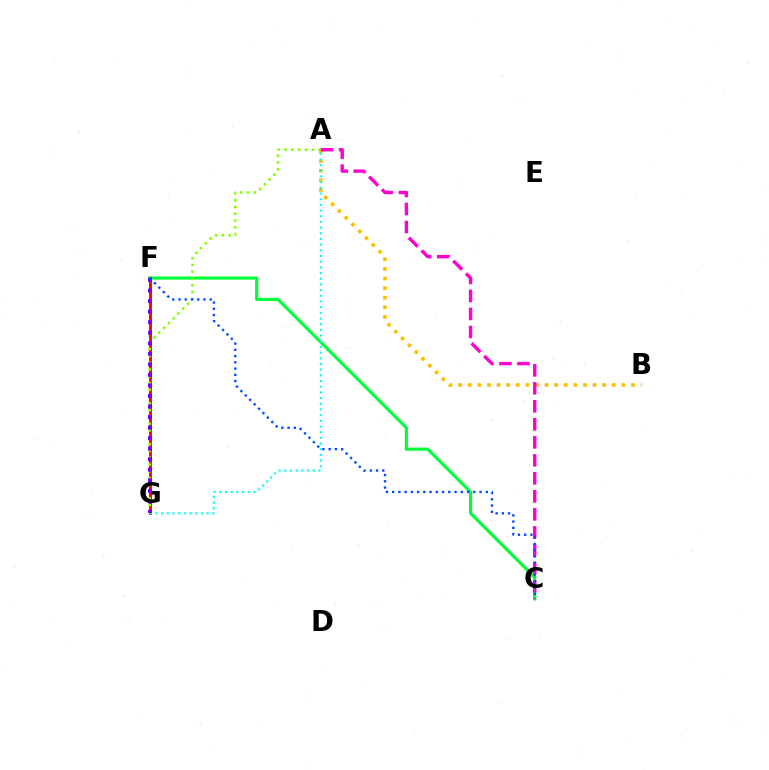{('C', 'F'): [{'color': '#00ff39', 'line_style': 'solid', 'thickness': 2.26}, {'color': '#004bff', 'line_style': 'dotted', 'thickness': 1.7}], ('F', 'G'): [{'color': '#ff0000', 'line_style': 'solid', 'thickness': 2.07}, {'color': '#7200ff', 'line_style': 'dotted', 'thickness': 2.86}], ('A', 'G'): [{'color': '#84ff00', 'line_style': 'dotted', 'thickness': 1.84}, {'color': '#00fff6', 'line_style': 'dotted', 'thickness': 1.54}], ('A', 'B'): [{'color': '#ffbd00', 'line_style': 'dotted', 'thickness': 2.61}], ('A', 'C'): [{'color': '#ff00cf', 'line_style': 'dashed', 'thickness': 2.45}]}